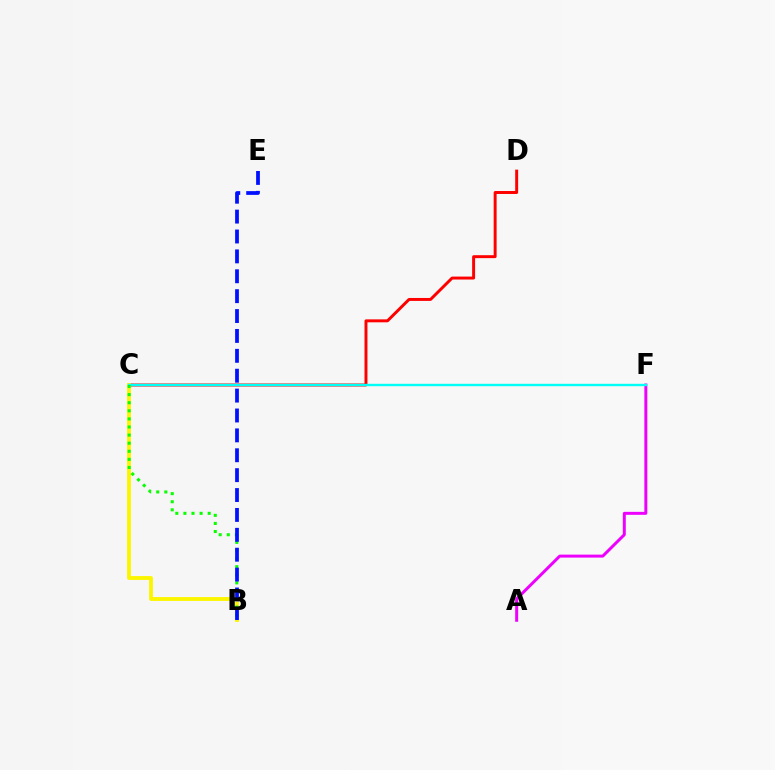{('C', 'D'): [{'color': '#ff0000', 'line_style': 'solid', 'thickness': 2.12}], ('B', 'C'): [{'color': '#fcf500', 'line_style': 'solid', 'thickness': 2.78}, {'color': '#08ff00', 'line_style': 'dotted', 'thickness': 2.2}], ('A', 'F'): [{'color': '#ee00ff', 'line_style': 'solid', 'thickness': 2.14}], ('C', 'F'): [{'color': '#00fff6', 'line_style': 'solid', 'thickness': 1.71}], ('B', 'E'): [{'color': '#0010ff', 'line_style': 'dashed', 'thickness': 2.7}]}